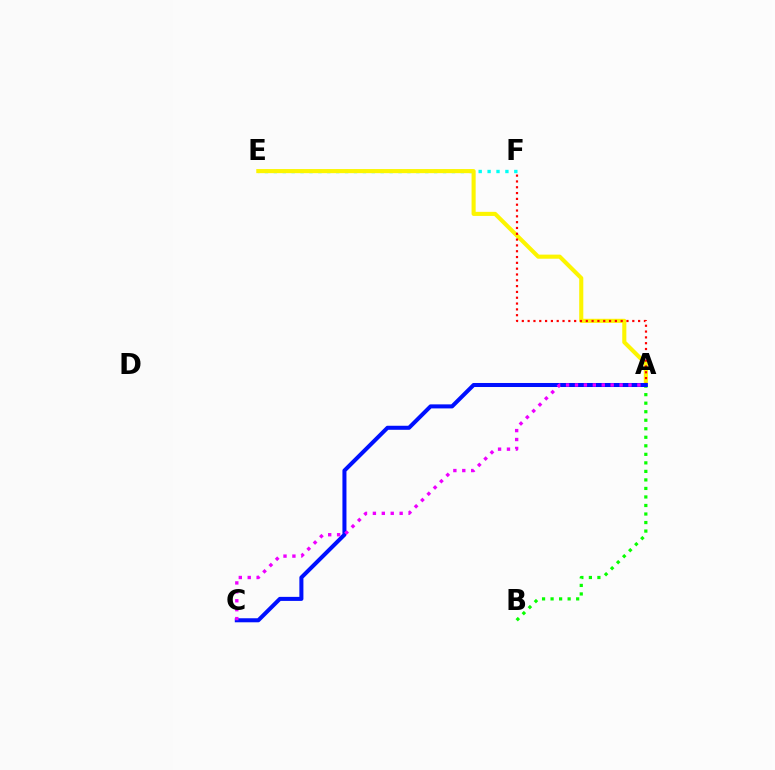{('E', 'F'): [{'color': '#00fff6', 'line_style': 'dotted', 'thickness': 2.42}], ('A', 'E'): [{'color': '#fcf500', 'line_style': 'solid', 'thickness': 2.95}], ('A', 'F'): [{'color': '#ff0000', 'line_style': 'dotted', 'thickness': 1.58}], ('A', 'B'): [{'color': '#08ff00', 'line_style': 'dotted', 'thickness': 2.32}], ('A', 'C'): [{'color': '#0010ff', 'line_style': 'solid', 'thickness': 2.9}, {'color': '#ee00ff', 'line_style': 'dotted', 'thickness': 2.42}]}